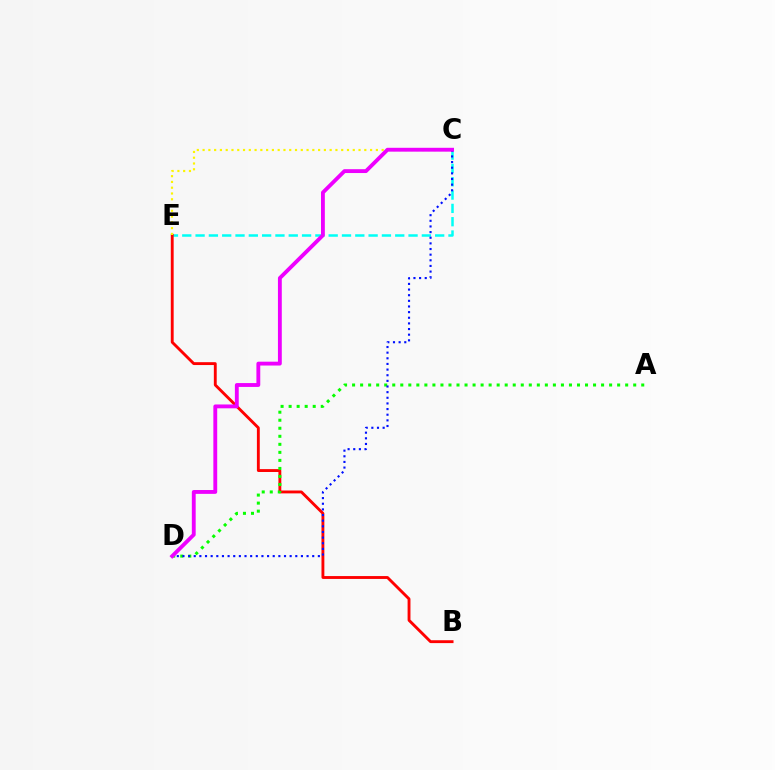{('C', 'E'): [{'color': '#00fff6', 'line_style': 'dashed', 'thickness': 1.81}, {'color': '#fcf500', 'line_style': 'dotted', 'thickness': 1.57}], ('B', 'E'): [{'color': '#ff0000', 'line_style': 'solid', 'thickness': 2.06}], ('A', 'D'): [{'color': '#08ff00', 'line_style': 'dotted', 'thickness': 2.18}], ('C', 'D'): [{'color': '#0010ff', 'line_style': 'dotted', 'thickness': 1.53}, {'color': '#ee00ff', 'line_style': 'solid', 'thickness': 2.77}]}